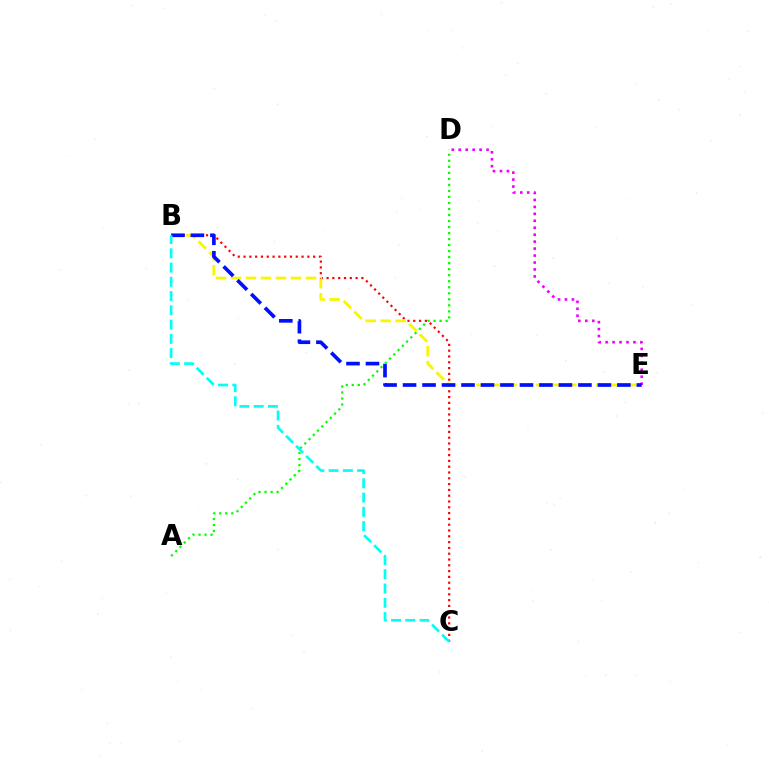{('B', 'C'): [{'color': '#ff0000', 'line_style': 'dotted', 'thickness': 1.58}, {'color': '#00fff6', 'line_style': 'dashed', 'thickness': 1.94}], ('B', 'E'): [{'color': '#fcf500', 'line_style': 'dashed', 'thickness': 2.04}, {'color': '#0010ff', 'line_style': 'dashed', 'thickness': 2.65}], ('D', 'E'): [{'color': '#ee00ff', 'line_style': 'dotted', 'thickness': 1.89}], ('A', 'D'): [{'color': '#08ff00', 'line_style': 'dotted', 'thickness': 1.64}]}